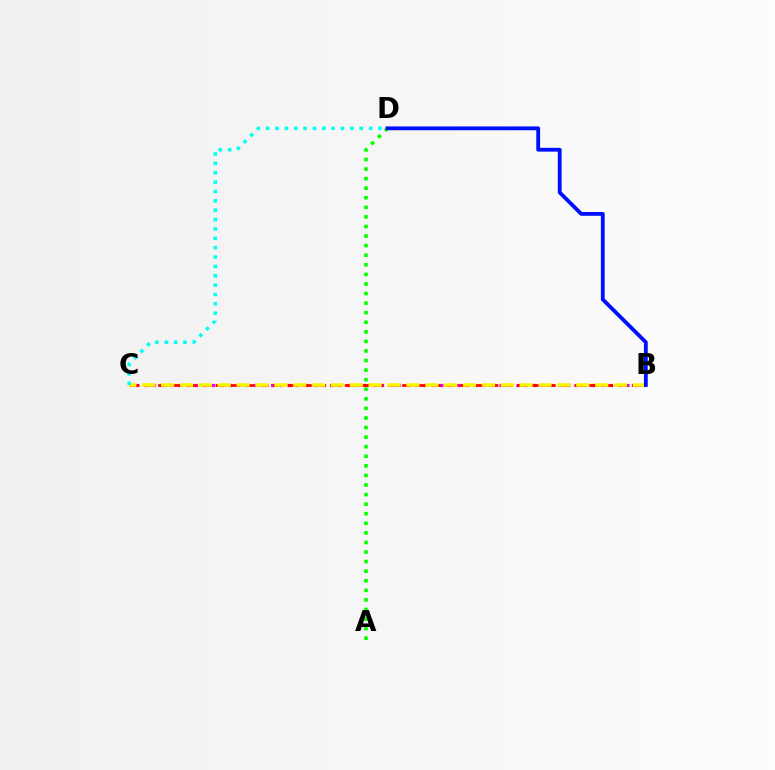{('B', 'C'): [{'color': '#ee00ff', 'line_style': 'dotted', 'thickness': 2.3}, {'color': '#ff0000', 'line_style': 'dashed', 'thickness': 1.95}, {'color': '#fcf500', 'line_style': 'dashed', 'thickness': 2.56}], ('A', 'D'): [{'color': '#08ff00', 'line_style': 'dotted', 'thickness': 2.6}], ('B', 'D'): [{'color': '#0010ff', 'line_style': 'solid', 'thickness': 2.75}], ('C', 'D'): [{'color': '#00fff6', 'line_style': 'dotted', 'thickness': 2.54}]}